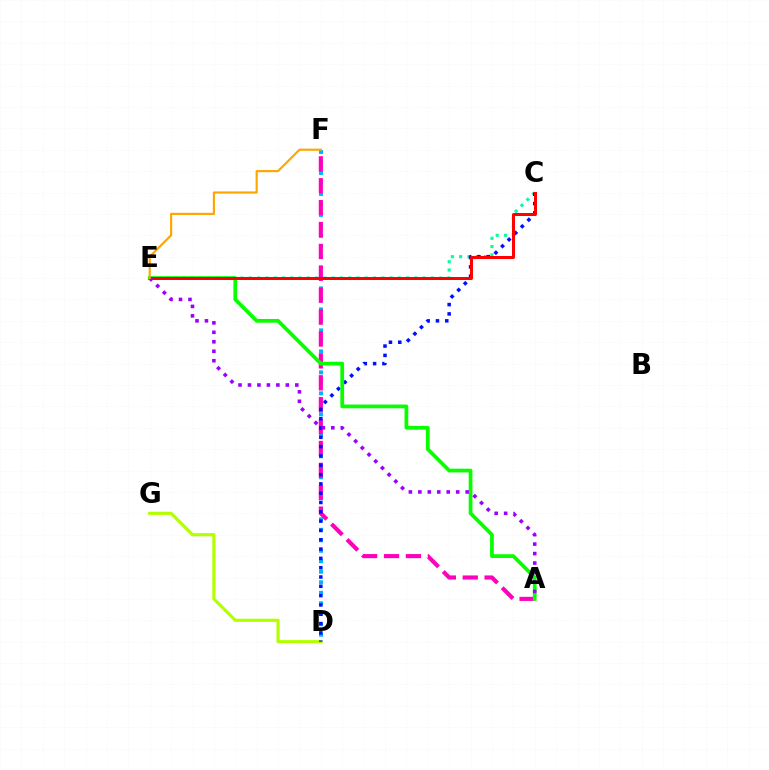{('D', 'F'): [{'color': '#00b5ff', 'line_style': 'dotted', 'thickness': 2.85}], ('A', 'F'): [{'color': '#ff00bd', 'line_style': 'dashed', 'thickness': 2.97}], ('C', 'E'): [{'color': '#00ff9d', 'line_style': 'dotted', 'thickness': 2.25}, {'color': '#ff0000', 'line_style': 'solid', 'thickness': 2.15}], ('D', 'G'): [{'color': '#b3ff00', 'line_style': 'solid', 'thickness': 2.27}], ('C', 'D'): [{'color': '#0010ff', 'line_style': 'dotted', 'thickness': 2.53}], ('A', 'E'): [{'color': '#08ff00', 'line_style': 'solid', 'thickness': 2.69}, {'color': '#9b00ff', 'line_style': 'dotted', 'thickness': 2.57}], ('E', 'F'): [{'color': '#ffa500', 'line_style': 'solid', 'thickness': 1.55}]}